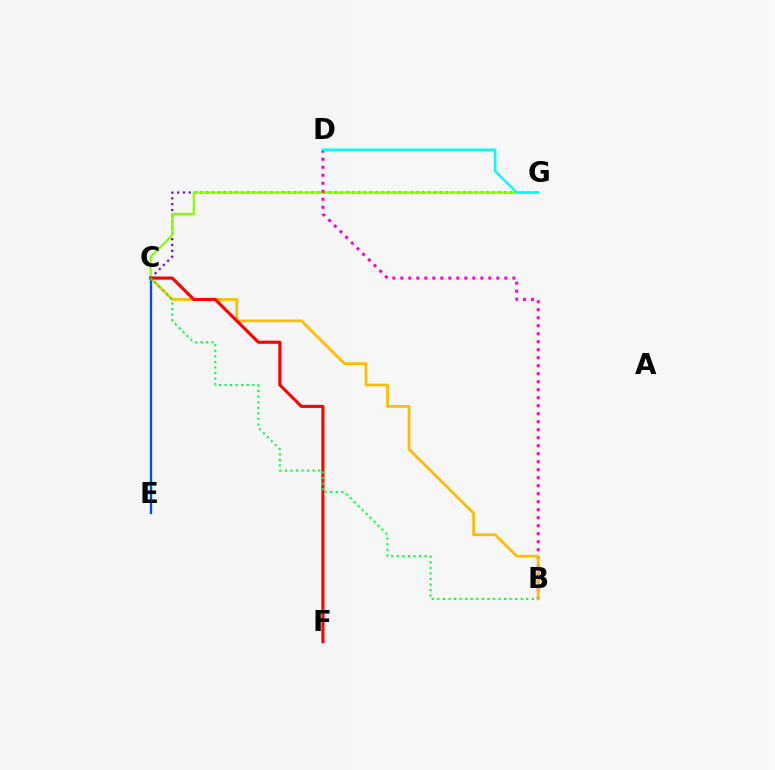{('C', 'G'): [{'color': '#7200ff', 'line_style': 'dotted', 'thickness': 1.59}, {'color': '#84ff00', 'line_style': 'solid', 'thickness': 1.57}], ('C', 'E'): [{'color': '#004bff', 'line_style': 'solid', 'thickness': 1.68}], ('B', 'D'): [{'color': '#ff00cf', 'line_style': 'dotted', 'thickness': 2.17}], ('B', 'C'): [{'color': '#ffbd00', 'line_style': 'solid', 'thickness': 1.98}, {'color': '#00ff39', 'line_style': 'dotted', 'thickness': 1.51}], ('D', 'G'): [{'color': '#00fff6', 'line_style': 'solid', 'thickness': 1.8}], ('C', 'F'): [{'color': '#ff0000', 'line_style': 'solid', 'thickness': 2.23}]}